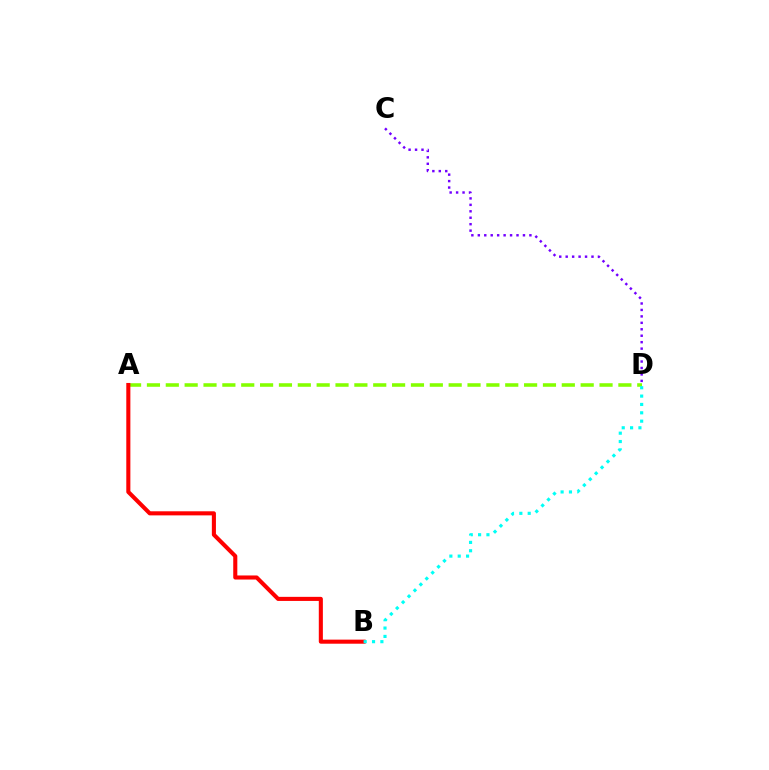{('A', 'D'): [{'color': '#84ff00', 'line_style': 'dashed', 'thickness': 2.56}], ('A', 'B'): [{'color': '#ff0000', 'line_style': 'solid', 'thickness': 2.94}], ('C', 'D'): [{'color': '#7200ff', 'line_style': 'dotted', 'thickness': 1.75}], ('B', 'D'): [{'color': '#00fff6', 'line_style': 'dotted', 'thickness': 2.27}]}